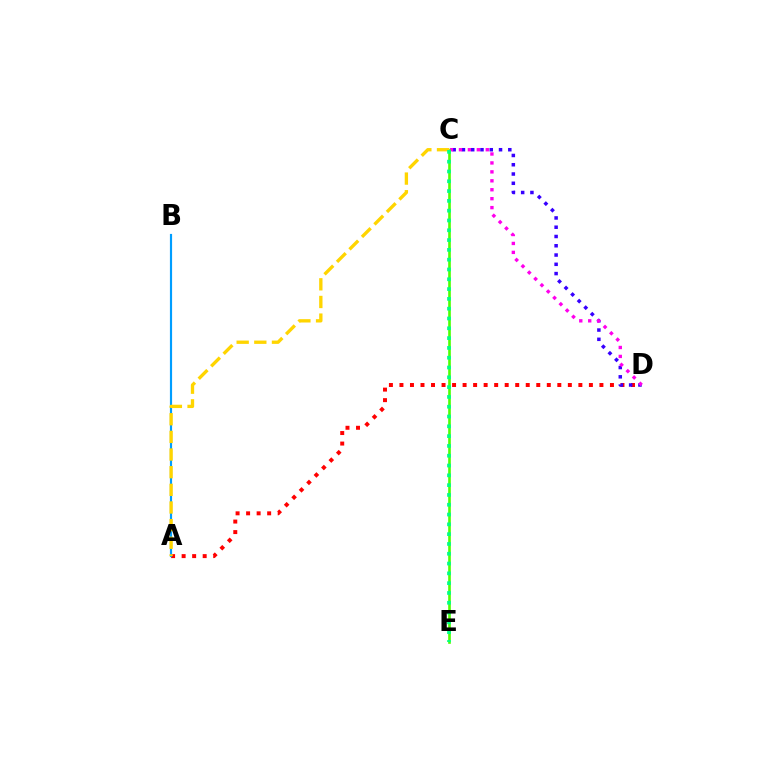{('A', 'D'): [{'color': '#ff0000', 'line_style': 'dotted', 'thickness': 2.86}], ('A', 'B'): [{'color': '#009eff', 'line_style': 'solid', 'thickness': 1.56}], ('C', 'D'): [{'color': '#3700ff', 'line_style': 'dotted', 'thickness': 2.52}, {'color': '#ff00ed', 'line_style': 'dotted', 'thickness': 2.43}], ('C', 'E'): [{'color': '#4fff00', 'line_style': 'solid', 'thickness': 1.9}, {'color': '#00ff86', 'line_style': 'dotted', 'thickness': 2.66}], ('A', 'C'): [{'color': '#ffd500', 'line_style': 'dashed', 'thickness': 2.4}]}